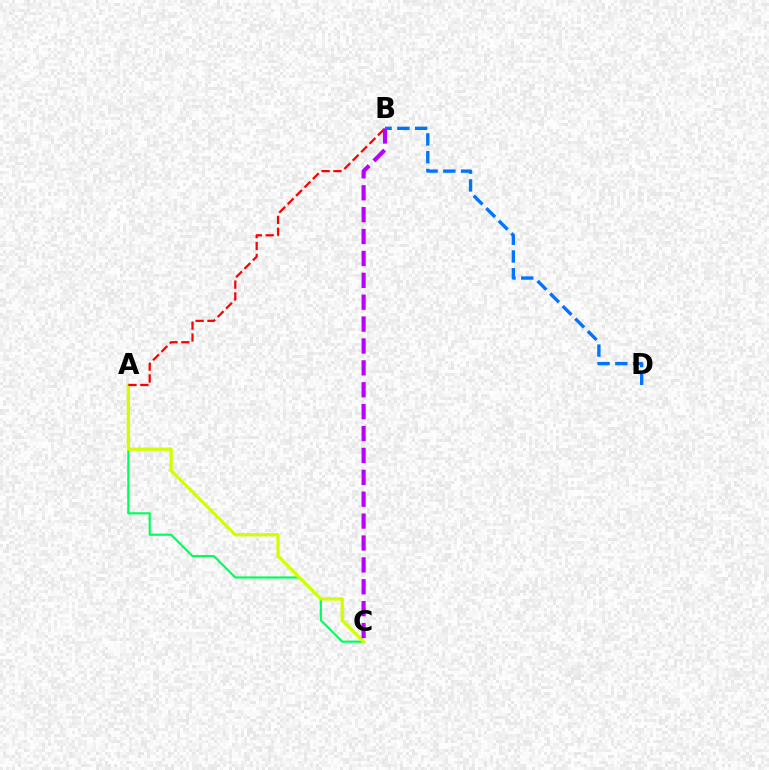{('A', 'C'): [{'color': '#00ff5c', 'line_style': 'solid', 'thickness': 1.56}, {'color': '#d1ff00', 'line_style': 'solid', 'thickness': 2.35}], ('A', 'B'): [{'color': '#ff0000', 'line_style': 'dashed', 'thickness': 1.61}], ('B', 'C'): [{'color': '#b900ff', 'line_style': 'dashed', 'thickness': 2.97}], ('B', 'D'): [{'color': '#0074ff', 'line_style': 'dashed', 'thickness': 2.41}]}